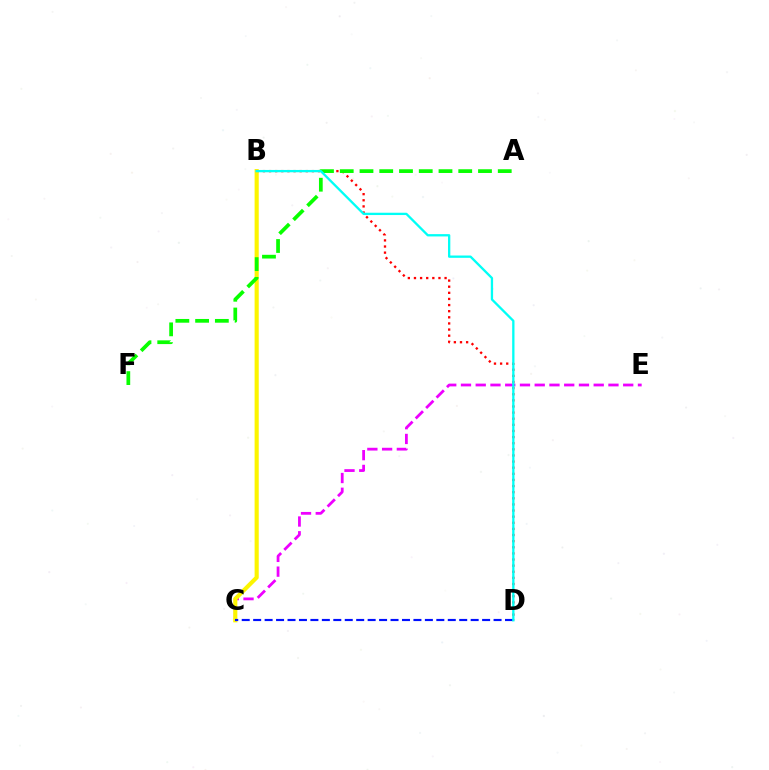{('C', 'E'): [{'color': '#ee00ff', 'line_style': 'dashed', 'thickness': 2.0}], ('B', 'D'): [{'color': '#ff0000', 'line_style': 'dotted', 'thickness': 1.66}, {'color': '#00fff6', 'line_style': 'solid', 'thickness': 1.66}], ('B', 'C'): [{'color': '#fcf500', 'line_style': 'solid', 'thickness': 2.97}], ('C', 'D'): [{'color': '#0010ff', 'line_style': 'dashed', 'thickness': 1.56}], ('A', 'F'): [{'color': '#08ff00', 'line_style': 'dashed', 'thickness': 2.68}]}